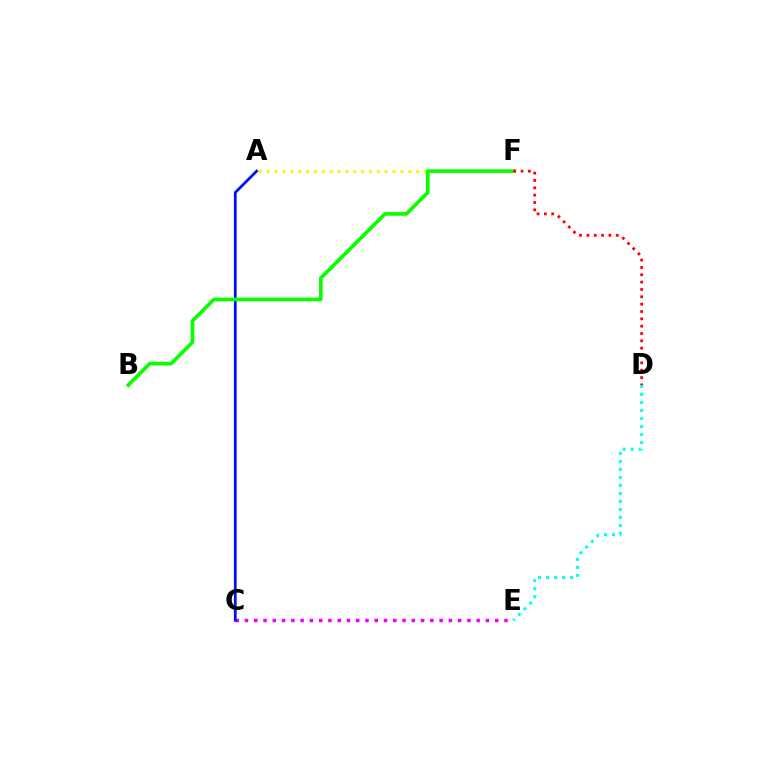{('C', 'E'): [{'color': '#ee00ff', 'line_style': 'dotted', 'thickness': 2.52}], ('A', 'F'): [{'color': '#fcf500', 'line_style': 'dotted', 'thickness': 2.14}], ('D', 'E'): [{'color': '#00fff6', 'line_style': 'dotted', 'thickness': 2.18}], ('A', 'C'): [{'color': '#0010ff', 'line_style': 'solid', 'thickness': 1.99}], ('B', 'F'): [{'color': '#08ff00', 'line_style': 'solid', 'thickness': 2.64}], ('D', 'F'): [{'color': '#ff0000', 'line_style': 'dotted', 'thickness': 1.99}]}